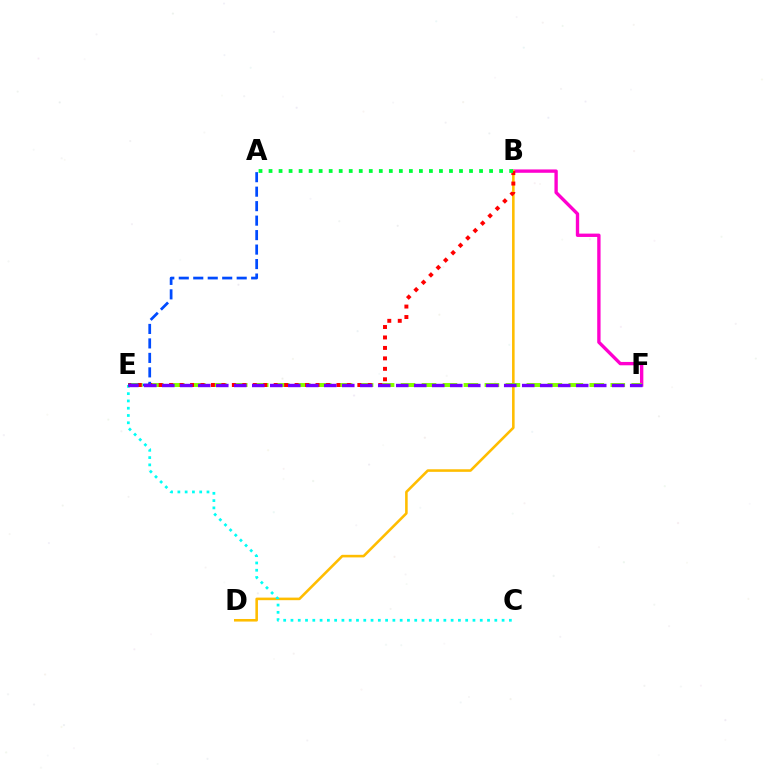{('B', 'F'): [{'color': '#ff00cf', 'line_style': 'solid', 'thickness': 2.41}], ('B', 'D'): [{'color': '#ffbd00', 'line_style': 'solid', 'thickness': 1.86}], ('C', 'E'): [{'color': '#00fff6', 'line_style': 'dotted', 'thickness': 1.98}], ('E', 'F'): [{'color': '#84ff00', 'line_style': 'dashed', 'thickness': 2.85}, {'color': '#7200ff', 'line_style': 'dashed', 'thickness': 2.44}], ('B', 'E'): [{'color': '#ff0000', 'line_style': 'dotted', 'thickness': 2.84}], ('A', 'E'): [{'color': '#004bff', 'line_style': 'dashed', 'thickness': 1.97}], ('A', 'B'): [{'color': '#00ff39', 'line_style': 'dotted', 'thickness': 2.72}]}